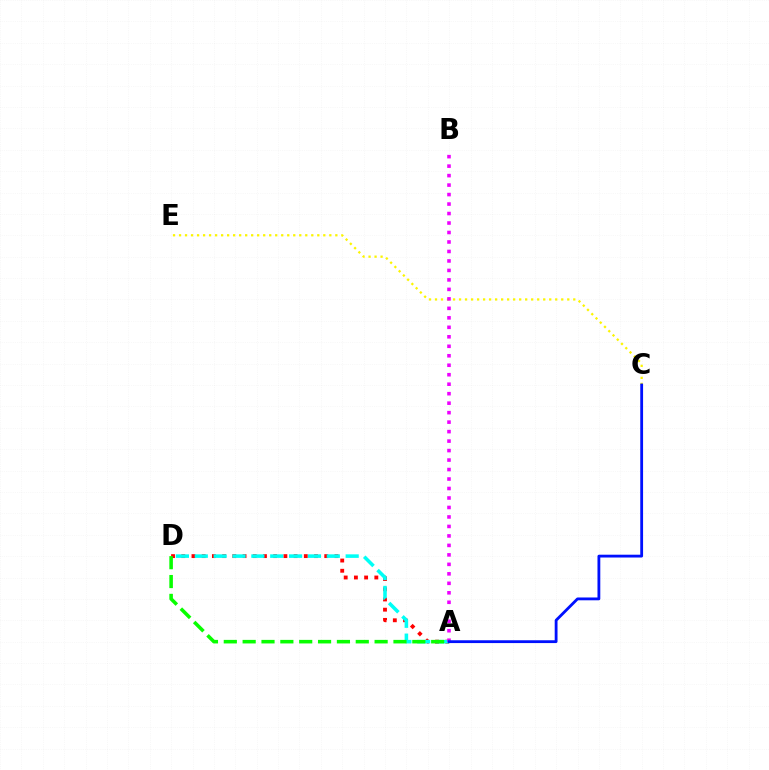{('C', 'E'): [{'color': '#fcf500', 'line_style': 'dotted', 'thickness': 1.63}], ('A', 'D'): [{'color': '#ff0000', 'line_style': 'dotted', 'thickness': 2.77}, {'color': '#00fff6', 'line_style': 'dashed', 'thickness': 2.56}, {'color': '#08ff00', 'line_style': 'dashed', 'thickness': 2.56}], ('A', 'B'): [{'color': '#ee00ff', 'line_style': 'dotted', 'thickness': 2.58}], ('A', 'C'): [{'color': '#0010ff', 'line_style': 'solid', 'thickness': 2.03}]}